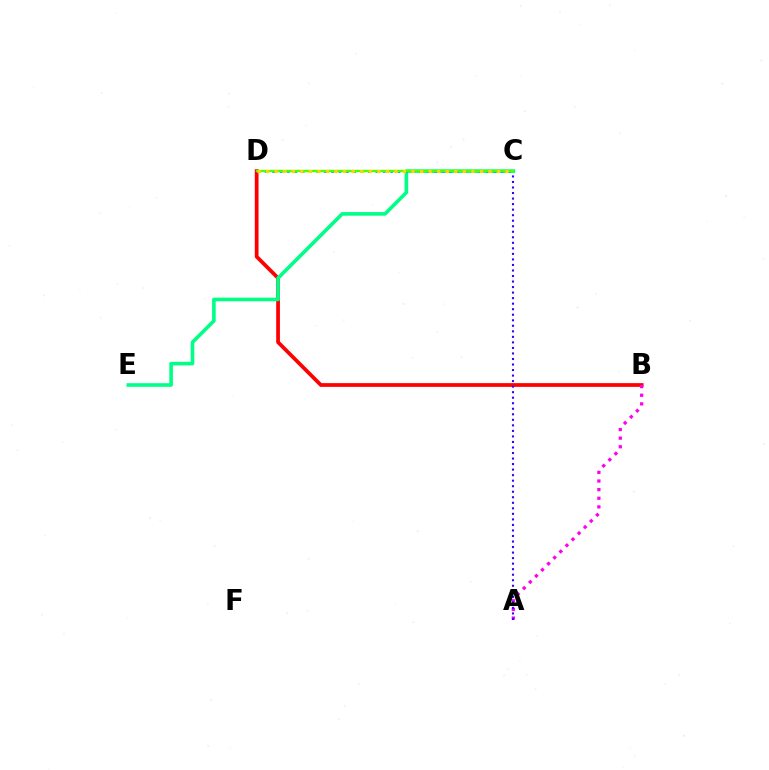{('B', 'D'): [{'color': '#ff0000', 'line_style': 'solid', 'thickness': 2.69}], ('C', 'E'): [{'color': '#00ff86', 'line_style': 'solid', 'thickness': 2.6}], ('A', 'B'): [{'color': '#ff00ed', 'line_style': 'dotted', 'thickness': 2.34}], ('A', 'C'): [{'color': '#3700ff', 'line_style': 'dotted', 'thickness': 1.5}], ('C', 'D'): [{'color': '#009eff', 'line_style': 'dotted', 'thickness': 2.0}, {'color': '#4fff00', 'line_style': 'solid', 'thickness': 1.71}, {'color': '#ffd500', 'line_style': 'dotted', 'thickness': 2.32}]}